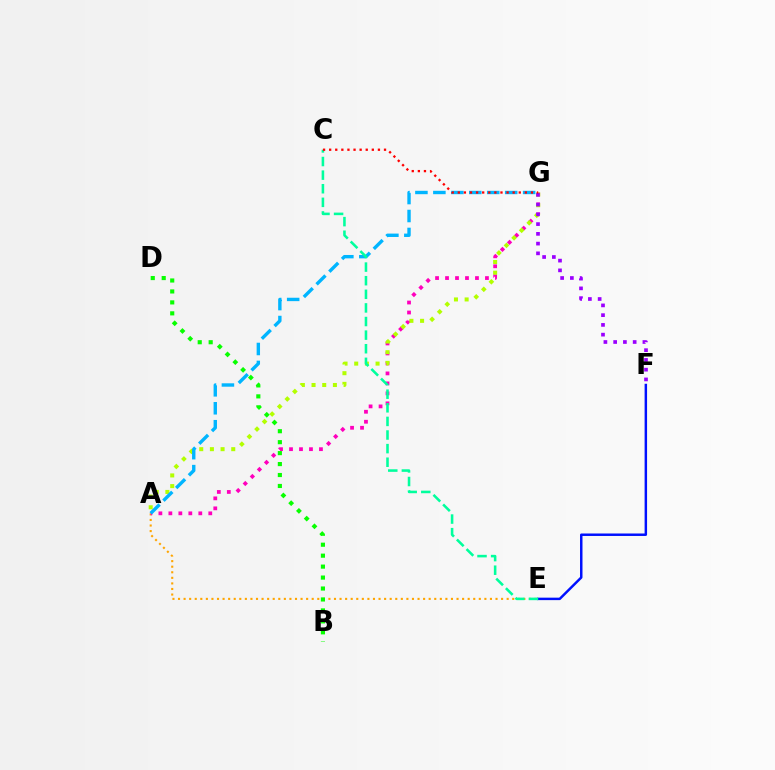{('A', 'E'): [{'color': '#ffa500', 'line_style': 'dotted', 'thickness': 1.51}], ('A', 'G'): [{'color': '#ff00bd', 'line_style': 'dotted', 'thickness': 2.71}, {'color': '#b3ff00', 'line_style': 'dotted', 'thickness': 2.9}, {'color': '#00b5ff', 'line_style': 'dashed', 'thickness': 2.44}], ('E', 'F'): [{'color': '#0010ff', 'line_style': 'solid', 'thickness': 1.78}], ('F', 'G'): [{'color': '#9b00ff', 'line_style': 'dotted', 'thickness': 2.65}], ('C', 'E'): [{'color': '#00ff9d', 'line_style': 'dashed', 'thickness': 1.85}], ('B', 'D'): [{'color': '#08ff00', 'line_style': 'dotted', 'thickness': 2.98}], ('C', 'G'): [{'color': '#ff0000', 'line_style': 'dotted', 'thickness': 1.66}]}